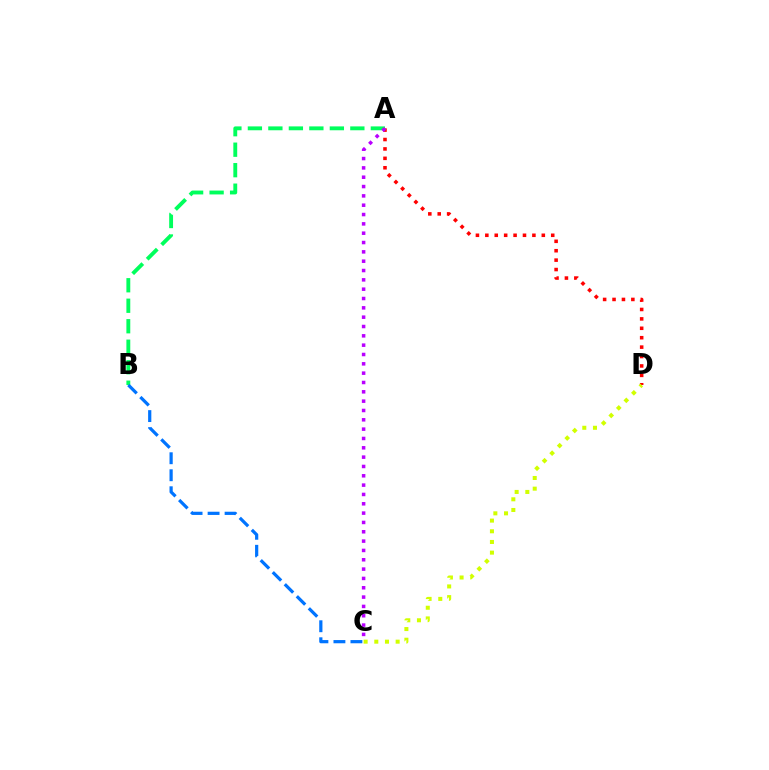{('A', 'B'): [{'color': '#00ff5c', 'line_style': 'dashed', 'thickness': 2.78}], ('A', 'D'): [{'color': '#ff0000', 'line_style': 'dotted', 'thickness': 2.56}], ('C', 'D'): [{'color': '#d1ff00', 'line_style': 'dotted', 'thickness': 2.9}], ('A', 'C'): [{'color': '#b900ff', 'line_style': 'dotted', 'thickness': 2.54}], ('B', 'C'): [{'color': '#0074ff', 'line_style': 'dashed', 'thickness': 2.31}]}